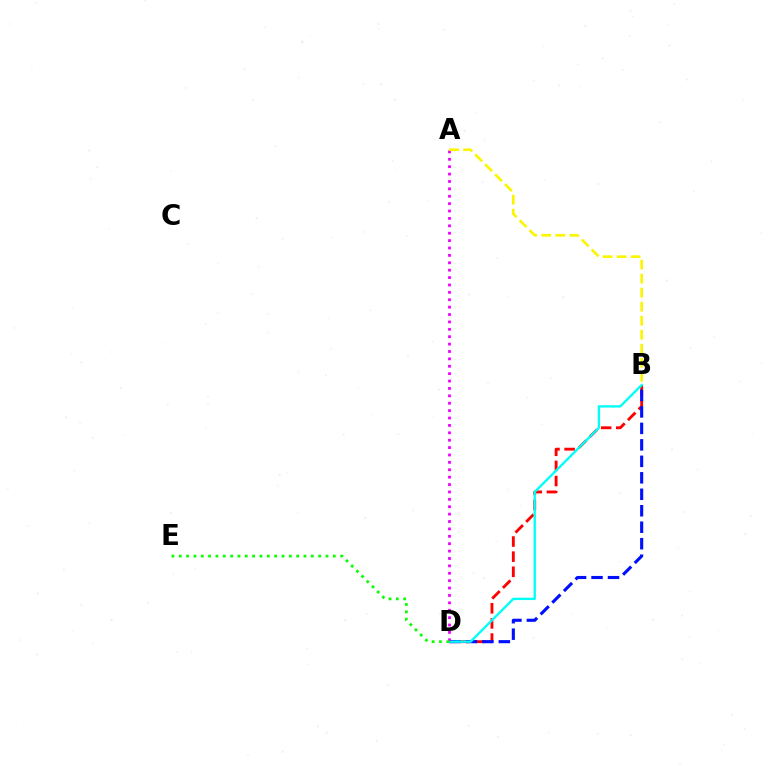{('B', 'D'): [{'color': '#ff0000', 'line_style': 'dashed', 'thickness': 2.05}, {'color': '#0010ff', 'line_style': 'dashed', 'thickness': 2.24}, {'color': '#00fff6', 'line_style': 'solid', 'thickness': 1.7}], ('A', 'D'): [{'color': '#ee00ff', 'line_style': 'dotted', 'thickness': 2.01}], ('D', 'E'): [{'color': '#08ff00', 'line_style': 'dotted', 'thickness': 1.99}], ('A', 'B'): [{'color': '#fcf500', 'line_style': 'dashed', 'thickness': 1.9}]}